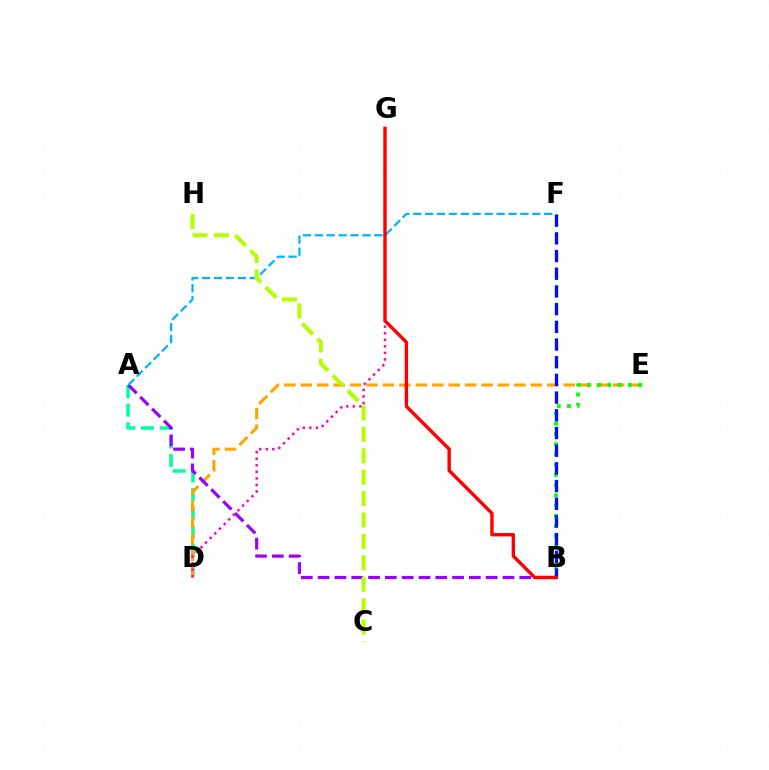{('A', 'D'): [{'color': '#00ff9d', 'line_style': 'dashed', 'thickness': 2.54}], ('D', 'E'): [{'color': '#ffa500', 'line_style': 'dashed', 'thickness': 2.23}], ('D', 'G'): [{'color': '#ff00bd', 'line_style': 'dotted', 'thickness': 1.78}], ('B', 'E'): [{'color': '#08ff00', 'line_style': 'dotted', 'thickness': 2.78}], ('A', 'B'): [{'color': '#9b00ff', 'line_style': 'dashed', 'thickness': 2.28}], ('B', 'F'): [{'color': '#0010ff', 'line_style': 'dashed', 'thickness': 2.4}], ('A', 'F'): [{'color': '#00b5ff', 'line_style': 'dashed', 'thickness': 1.62}], ('C', 'H'): [{'color': '#b3ff00', 'line_style': 'dashed', 'thickness': 2.91}], ('B', 'G'): [{'color': '#ff0000', 'line_style': 'solid', 'thickness': 2.43}]}